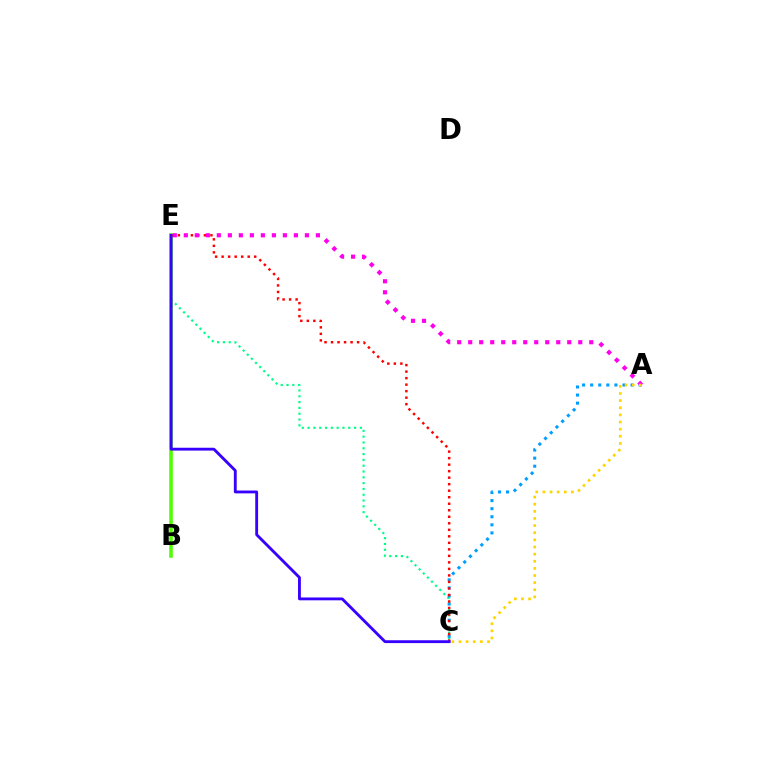{('C', 'E'): [{'color': '#00ff86', 'line_style': 'dotted', 'thickness': 1.58}, {'color': '#ff0000', 'line_style': 'dotted', 'thickness': 1.77}, {'color': '#3700ff', 'line_style': 'solid', 'thickness': 2.05}], ('A', 'C'): [{'color': '#009eff', 'line_style': 'dotted', 'thickness': 2.19}, {'color': '#ffd500', 'line_style': 'dotted', 'thickness': 1.94}], ('B', 'E'): [{'color': '#4fff00', 'line_style': 'solid', 'thickness': 2.56}], ('A', 'E'): [{'color': '#ff00ed', 'line_style': 'dotted', 'thickness': 2.99}]}